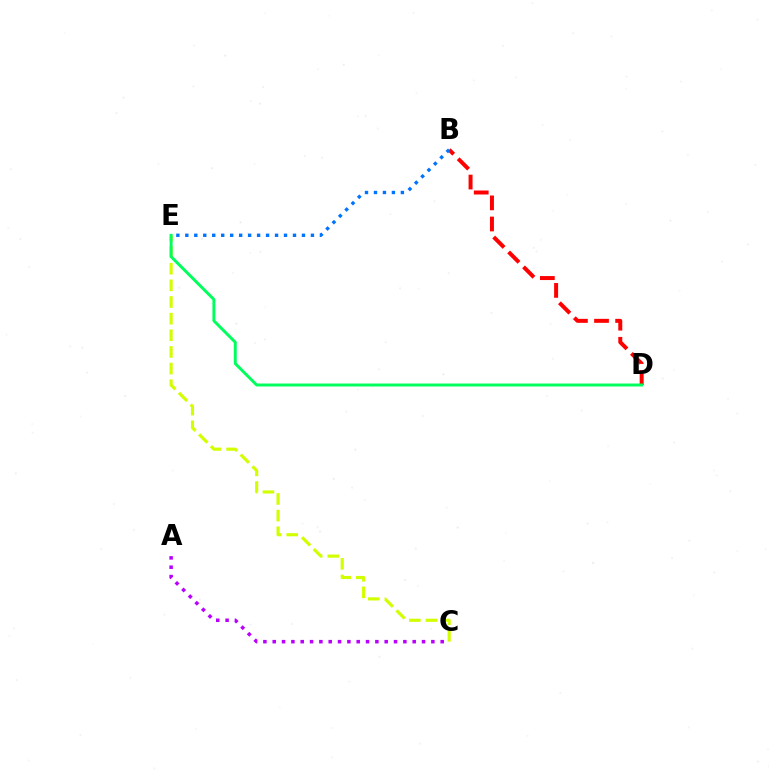{('C', 'E'): [{'color': '#d1ff00', 'line_style': 'dashed', 'thickness': 2.26}], ('B', 'D'): [{'color': '#ff0000', 'line_style': 'dashed', 'thickness': 2.87}], ('D', 'E'): [{'color': '#00ff5c', 'line_style': 'solid', 'thickness': 2.12}], ('A', 'C'): [{'color': '#b900ff', 'line_style': 'dotted', 'thickness': 2.54}], ('B', 'E'): [{'color': '#0074ff', 'line_style': 'dotted', 'thickness': 2.44}]}